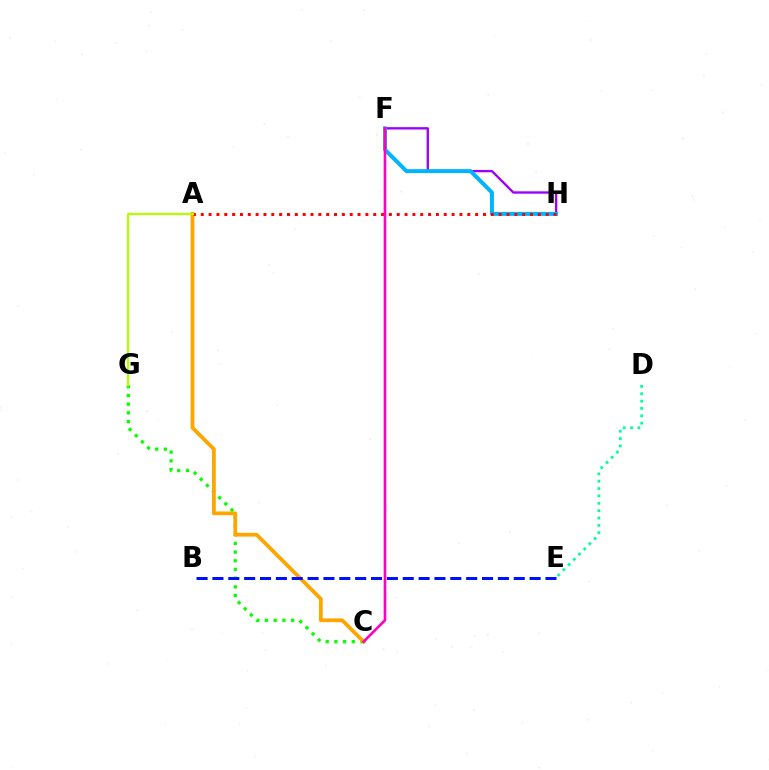{('C', 'G'): [{'color': '#08ff00', 'line_style': 'dotted', 'thickness': 2.36}], ('F', 'H'): [{'color': '#9b00ff', 'line_style': 'solid', 'thickness': 1.69}, {'color': '#00b5ff', 'line_style': 'solid', 'thickness': 2.86}], ('D', 'E'): [{'color': '#00ff9d', 'line_style': 'dotted', 'thickness': 2.0}], ('A', 'C'): [{'color': '#ffa500', 'line_style': 'solid', 'thickness': 2.71}], ('A', 'H'): [{'color': '#ff0000', 'line_style': 'dotted', 'thickness': 2.13}], ('C', 'F'): [{'color': '#ff00bd', 'line_style': 'solid', 'thickness': 1.89}], ('A', 'G'): [{'color': '#b3ff00', 'line_style': 'solid', 'thickness': 1.61}], ('B', 'E'): [{'color': '#0010ff', 'line_style': 'dashed', 'thickness': 2.15}]}